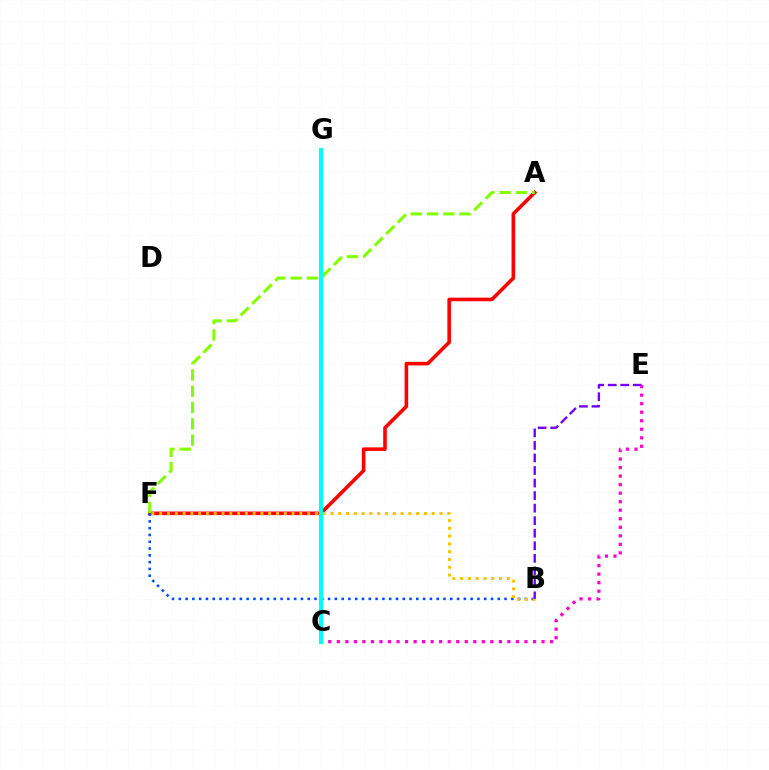{('A', 'F'): [{'color': '#ff0000', 'line_style': 'solid', 'thickness': 2.59}, {'color': '#84ff00', 'line_style': 'dashed', 'thickness': 2.21}], ('B', 'F'): [{'color': '#004bff', 'line_style': 'dotted', 'thickness': 1.84}, {'color': '#ffbd00', 'line_style': 'dotted', 'thickness': 2.12}], ('C', 'G'): [{'color': '#00ff39', 'line_style': 'dotted', 'thickness': 1.92}, {'color': '#00fff6', 'line_style': 'solid', 'thickness': 2.99}], ('B', 'E'): [{'color': '#7200ff', 'line_style': 'dashed', 'thickness': 1.7}], ('C', 'E'): [{'color': '#ff00cf', 'line_style': 'dotted', 'thickness': 2.32}]}